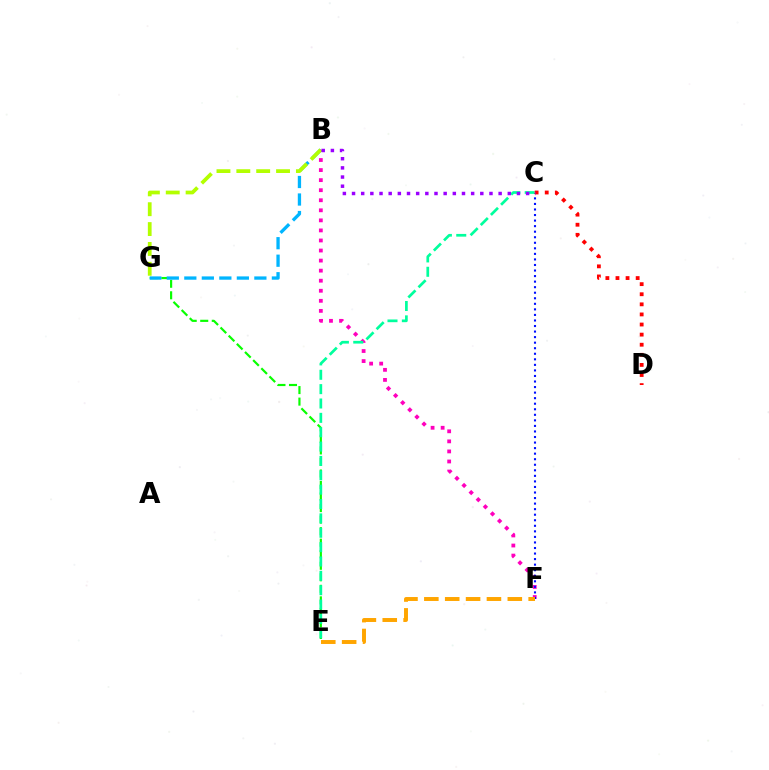{('B', 'F'): [{'color': '#ff00bd', 'line_style': 'dotted', 'thickness': 2.73}], ('E', 'G'): [{'color': '#08ff00', 'line_style': 'dashed', 'thickness': 1.57}], ('C', 'F'): [{'color': '#0010ff', 'line_style': 'dotted', 'thickness': 1.51}], ('C', 'E'): [{'color': '#00ff9d', 'line_style': 'dashed', 'thickness': 1.95}], ('C', 'D'): [{'color': '#ff0000', 'line_style': 'dotted', 'thickness': 2.74}], ('B', 'G'): [{'color': '#00b5ff', 'line_style': 'dashed', 'thickness': 2.38}, {'color': '#b3ff00', 'line_style': 'dashed', 'thickness': 2.7}], ('E', 'F'): [{'color': '#ffa500', 'line_style': 'dashed', 'thickness': 2.83}], ('B', 'C'): [{'color': '#9b00ff', 'line_style': 'dotted', 'thickness': 2.49}]}